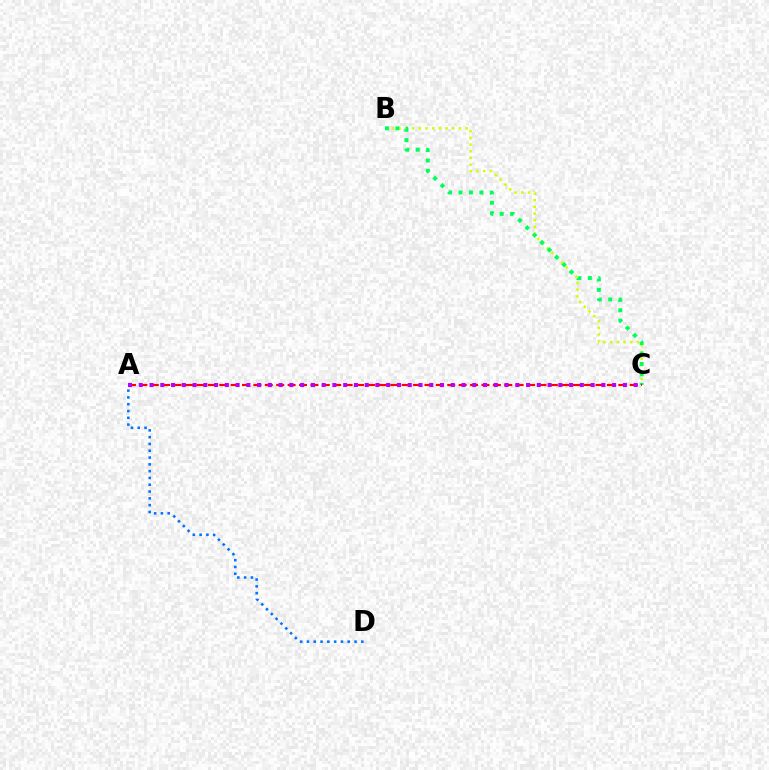{('B', 'C'): [{'color': '#d1ff00', 'line_style': 'dotted', 'thickness': 1.82}, {'color': '#00ff5c', 'line_style': 'dotted', 'thickness': 2.83}], ('A', 'C'): [{'color': '#ff0000', 'line_style': 'dashed', 'thickness': 1.55}, {'color': '#b900ff', 'line_style': 'dotted', 'thickness': 2.92}], ('A', 'D'): [{'color': '#0074ff', 'line_style': 'dotted', 'thickness': 1.85}]}